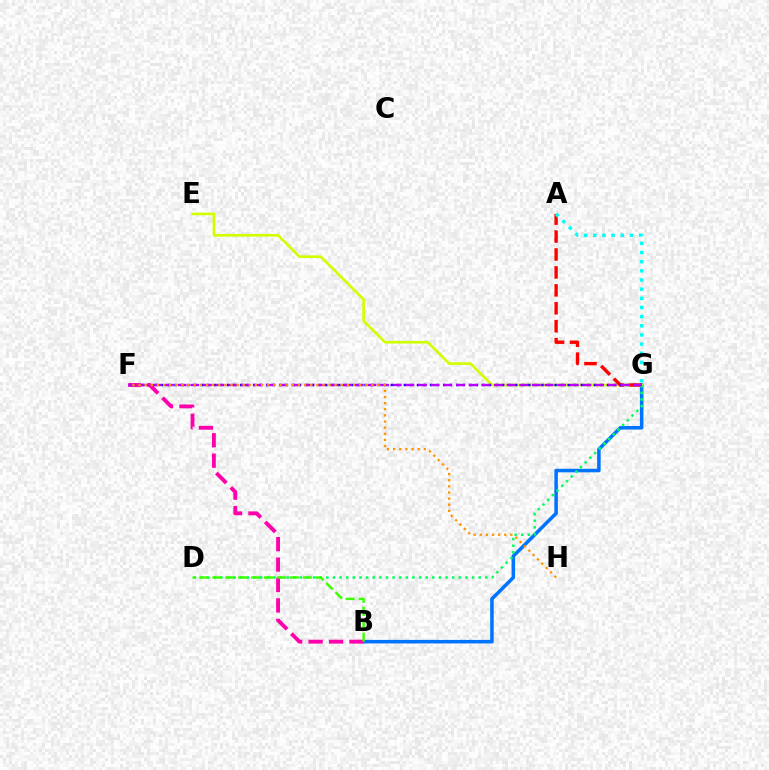{('B', 'G'): [{'color': '#0074ff', 'line_style': 'solid', 'thickness': 2.54}], ('E', 'G'): [{'color': '#d1ff00', 'line_style': 'solid', 'thickness': 1.92}], ('A', 'G'): [{'color': '#ff0000', 'line_style': 'dashed', 'thickness': 2.44}, {'color': '#00fff6', 'line_style': 'dotted', 'thickness': 2.49}], ('F', 'G'): [{'color': '#2500ff', 'line_style': 'dotted', 'thickness': 1.78}, {'color': '#b900ff', 'line_style': 'dashed', 'thickness': 1.72}], ('D', 'G'): [{'color': '#00ff5c', 'line_style': 'dotted', 'thickness': 1.8}], ('B', 'F'): [{'color': '#ff00ac', 'line_style': 'dashed', 'thickness': 2.78}], ('F', 'H'): [{'color': '#ff9400', 'line_style': 'dotted', 'thickness': 1.67}], ('B', 'D'): [{'color': '#3dff00', 'line_style': 'dashed', 'thickness': 1.76}]}